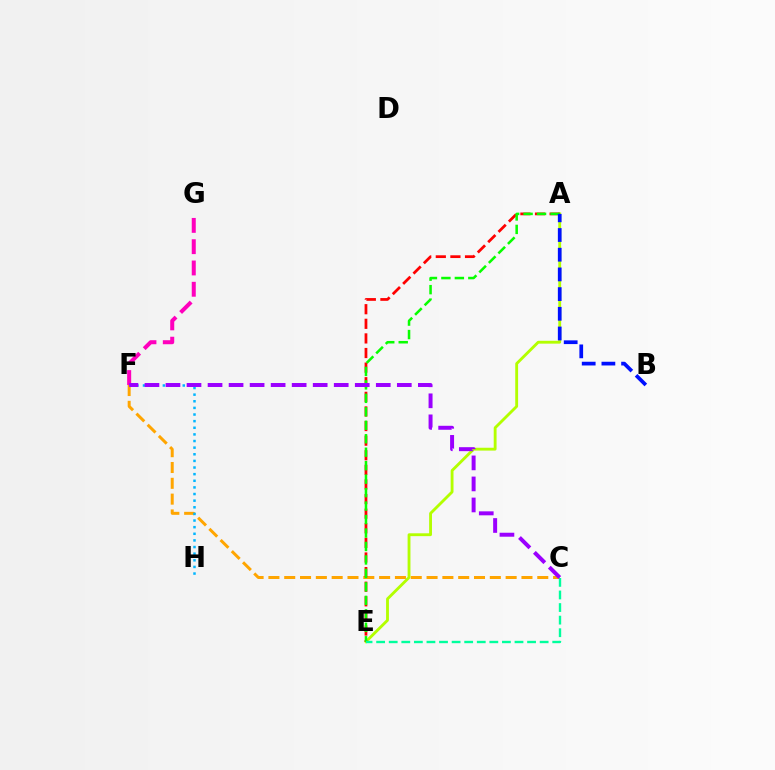{('C', 'F'): [{'color': '#ffa500', 'line_style': 'dashed', 'thickness': 2.15}, {'color': '#9b00ff', 'line_style': 'dashed', 'thickness': 2.86}], ('A', 'E'): [{'color': '#b3ff00', 'line_style': 'solid', 'thickness': 2.05}, {'color': '#ff0000', 'line_style': 'dashed', 'thickness': 1.98}, {'color': '#08ff00', 'line_style': 'dashed', 'thickness': 1.83}], ('F', 'G'): [{'color': '#ff00bd', 'line_style': 'dashed', 'thickness': 2.89}], ('F', 'H'): [{'color': '#00b5ff', 'line_style': 'dotted', 'thickness': 1.8}], ('C', 'E'): [{'color': '#00ff9d', 'line_style': 'dashed', 'thickness': 1.71}], ('A', 'B'): [{'color': '#0010ff', 'line_style': 'dashed', 'thickness': 2.68}]}